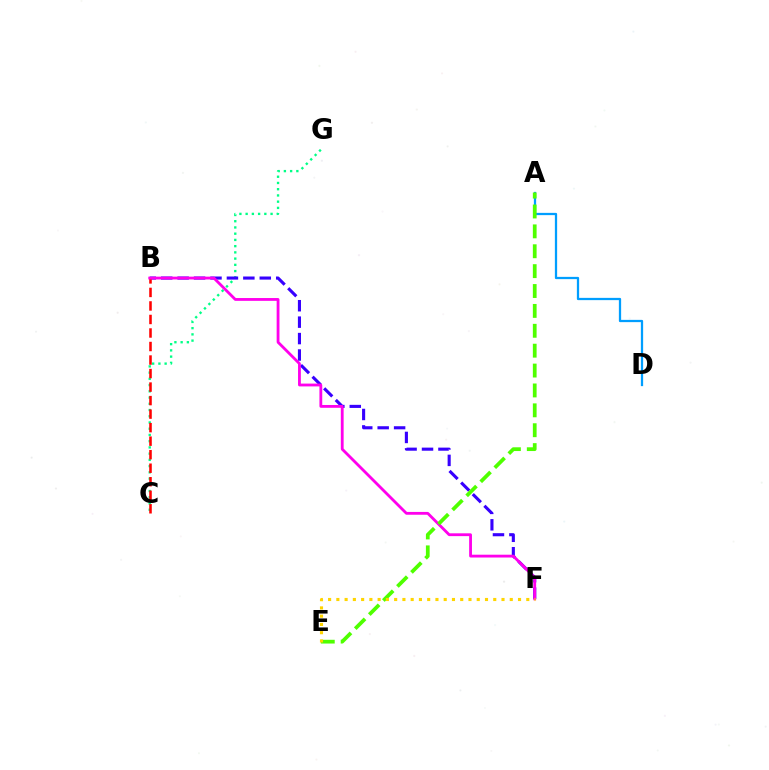{('C', 'G'): [{'color': '#00ff86', 'line_style': 'dotted', 'thickness': 1.69}], ('A', 'D'): [{'color': '#009eff', 'line_style': 'solid', 'thickness': 1.63}], ('B', 'F'): [{'color': '#3700ff', 'line_style': 'dashed', 'thickness': 2.23}, {'color': '#ff00ed', 'line_style': 'solid', 'thickness': 2.03}], ('B', 'C'): [{'color': '#ff0000', 'line_style': 'dashed', 'thickness': 1.84}], ('A', 'E'): [{'color': '#4fff00', 'line_style': 'dashed', 'thickness': 2.7}], ('E', 'F'): [{'color': '#ffd500', 'line_style': 'dotted', 'thickness': 2.24}]}